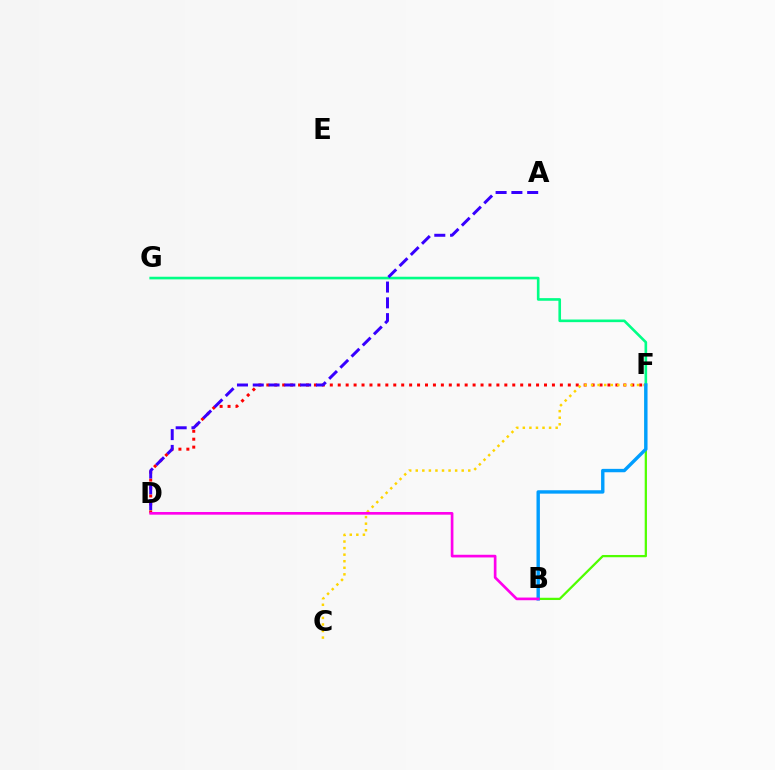{('F', 'G'): [{'color': '#00ff86', 'line_style': 'solid', 'thickness': 1.89}], ('D', 'F'): [{'color': '#ff0000', 'line_style': 'dotted', 'thickness': 2.16}], ('B', 'F'): [{'color': '#4fff00', 'line_style': 'solid', 'thickness': 1.63}, {'color': '#009eff', 'line_style': 'solid', 'thickness': 2.44}], ('C', 'F'): [{'color': '#ffd500', 'line_style': 'dotted', 'thickness': 1.78}], ('B', 'D'): [{'color': '#ff00ed', 'line_style': 'solid', 'thickness': 1.93}], ('A', 'D'): [{'color': '#3700ff', 'line_style': 'dashed', 'thickness': 2.14}]}